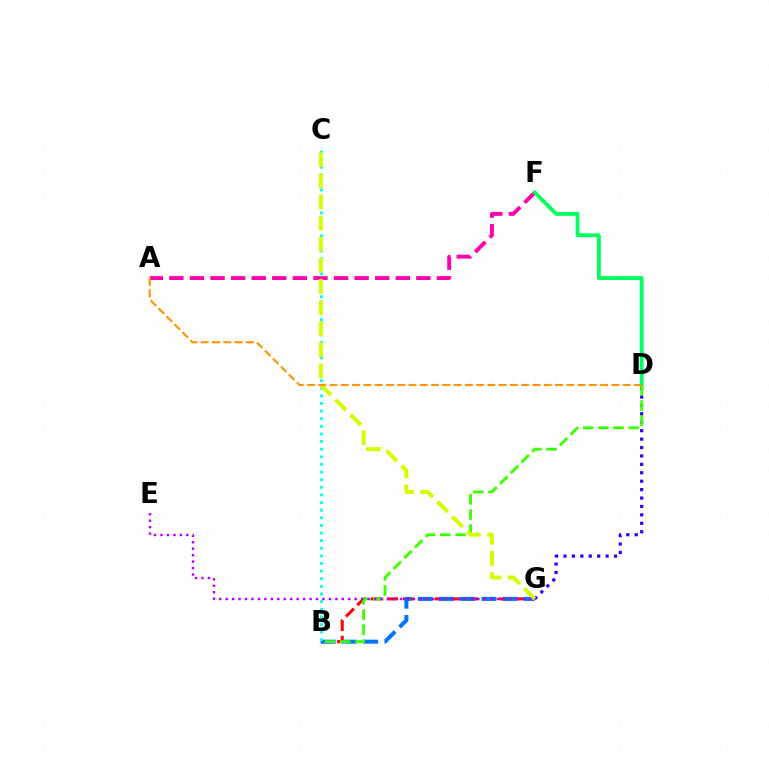{('B', 'G'): [{'color': '#ff0000', 'line_style': 'dashed', 'thickness': 2.18}, {'color': '#0074ff', 'line_style': 'dashed', 'thickness': 2.88}], ('A', 'F'): [{'color': '#ff00ac', 'line_style': 'dashed', 'thickness': 2.8}], ('D', 'G'): [{'color': '#2500ff', 'line_style': 'dotted', 'thickness': 2.29}], ('B', 'C'): [{'color': '#00fff6', 'line_style': 'dotted', 'thickness': 2.07}], ('D', 'F'): [{'color': '#00ff5c', 'line_style': 'solid', 'thickness': 2.73}], ('B', 'D'): [{'color': '#3dff00', 'line_style': 'dashed', 'thickness': 2.06}], ('C', 'G'): [{'color': '#d1ff00', 'line_style': 'dashed', 'thickness': 2.87}], ('E', 'G'): [{'color': '#b900ff', 'line_style': 'dotted', 'thickness': 1.75}], ('A', 'D'): [{'color': '#ff9400', 'line_style': 'dashed', 'thickness': 1.53}]}